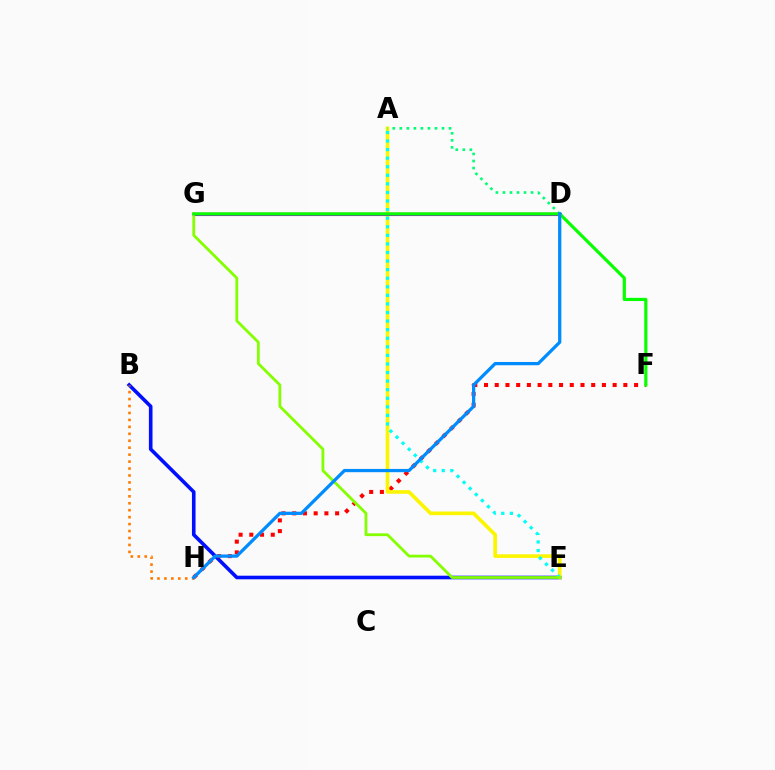{('B', 'E'): [{'color': '#0010ff', 'line_style': 'solid', 'thickness': 2.6}], ('B', 'H'): [{'color': '#ff7c00', 'line_style': 'dotted', 'thickness': 1.89}], ('F', 'H'): [{'color': '#ff0000', 'line_style': 'dotted', 'thickness': 2.91}], ('D', 'G'): [{'color': '#ee00ff', 'line_style': 'solid', 'thickness': 2.24}, {'color': '#7200ff', 'line_style': 'solid', 'thickness': 2.03}, {'color': '#ff0094', 'line_style': 'solid', 'thickness': 1.72}], ('A', 'E'): [{'color': '#fcf500', 'line_style': 'solid', 'thickness': 2.62}, {'color': '#00fff6', 'line_style': 'dotted', 'thickness': 2.33}], ('E', 'G'): [{'color': '#84ff00', 'line_style': 'solid', 'thickness': 2.01}], ('A', 'D'): [{'color': '#00ff74', 'line_style': 'dotted', 'thickness': 1.91}], ('F', 'G'): [{'color': '#08ff00', 'line_style': 'solid', 'thickness': 2.29}], ('D', 'H'): [{'color': '#008cff', 'line_style': 'solid', 'thickness': 2.34}]}